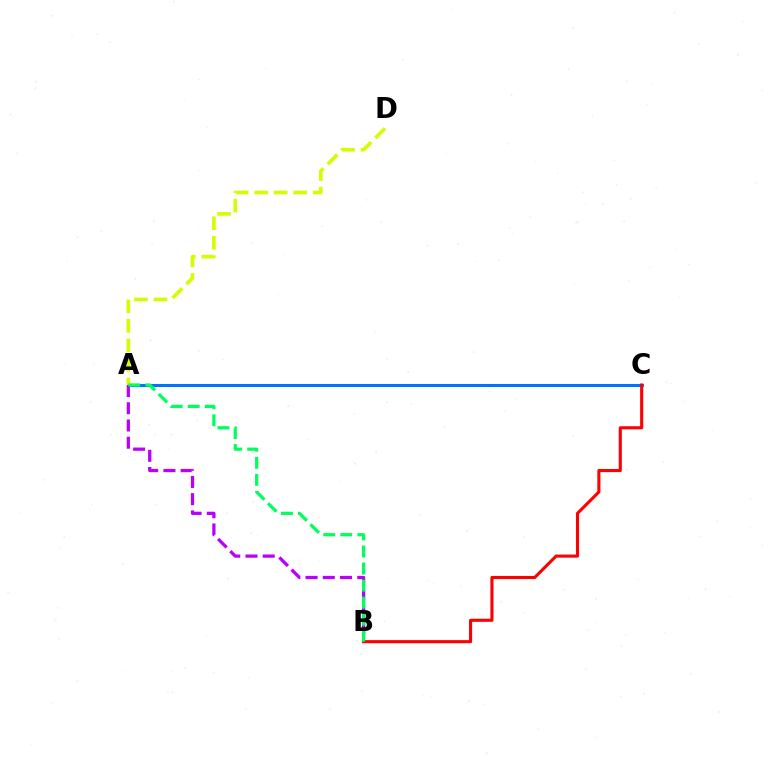{('A', 'C'): [{'color': '#0074ff', 'line_style': 'solid', 'thickness': 2.19}], ('A', 'B'): [{'color': '#b900ff', 'line_style': 'dashed', 'thickness': 2.34}, {'color': '#00ff5c', 'line_style': 'dashed', 'thickness': 2.32}], ('B', 'C'): [{'color': '#ff0000', 'line_style': 'solid', 'thickness': 2.22}], ('A', 'D'): [{'color': '#d1ff00', 'line_style': 'dashed', 'thickness': 2.65}]}